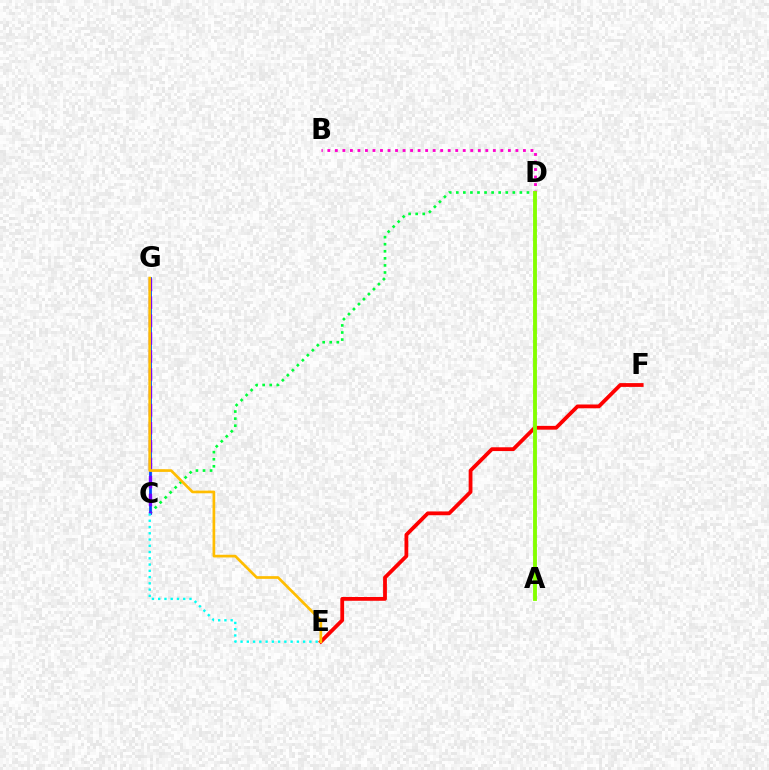{('E', 'F'): [{'color': '#ff0000', 'line_style': 'solid', 'thickness': 2.73}], ('C', 'D'): [{'color': '#00ff39', 'line_style': 'dotted', 'thickness': 1.92}], ('B', 'D'): [{'color': '#ff00cf', 'line_style': 'dotted', 'thickness': 2.04}], ('C', 'G'): [{'color': '#004bff', 'line_style': 'solid', 'thickness': 2.0}, {'color': '#7200ff', 'line_style': 'dashed', 'thickness': 2.44}], ('E', 'G'): [{'color': '#ffbd00', 'line_style': 'solid', 'thickness': 1.94}], ('C', 'E'): [{'color': '#00fff6', 'line_style': 'dotted', 'thickness': 1.7}], ('A', 'D'): [{'color': '#84ff00', 'line_style': 'solid', 'thickness': 2.78}]}